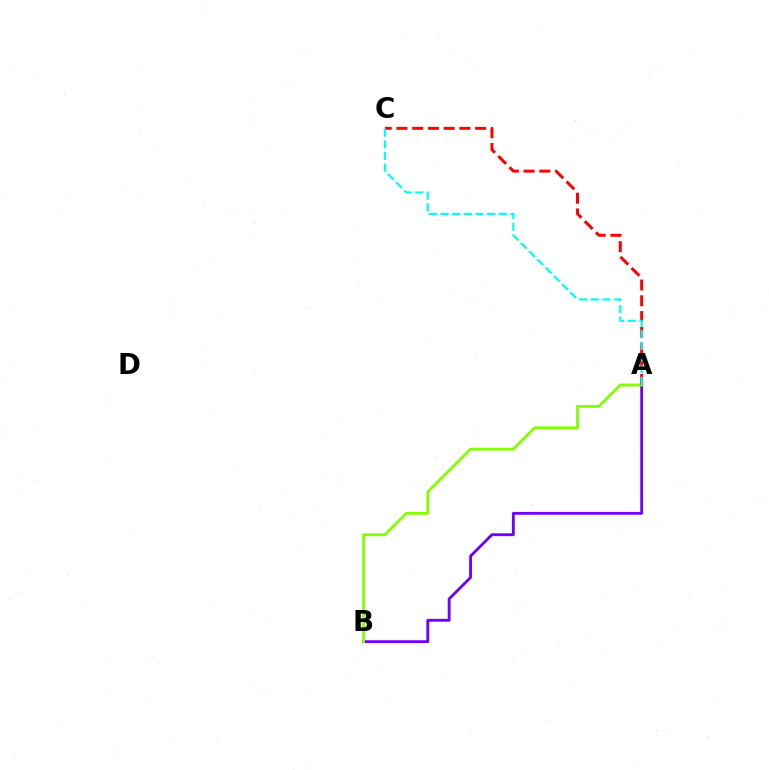{('A', 'B'): [{'color': '#7200ff', 'line_style': 'solid', 'thickness': 2.05}, {'color': '#84ff00', 'line_style': 'solid', 'thickness': 2.05}], ('A', 'C'): [{'color': '#ff0000', 'line_style': 'dashed', 'thickness': 2.14}, {'color': '#00fff6', 'line_style': 'dashed', 'thickness': 1.58}]}